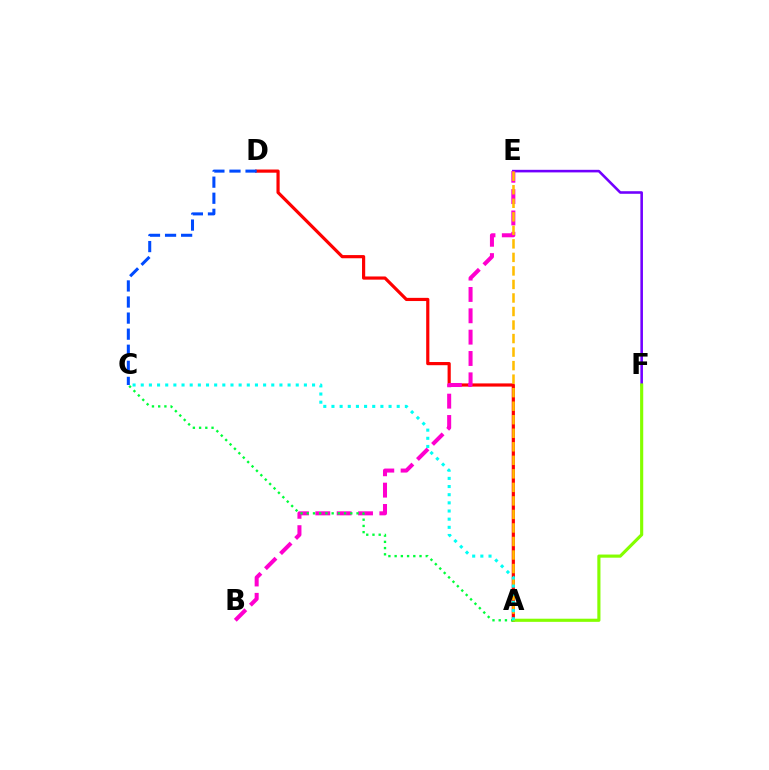{('A', 'D'): [{'color': '#ff0000', 'line_style': 'solid', 'thickness': 2.29}], ('E', 'F'): [{'color': '#7200ff', 'line_style': 'solid', 'thickness': 1.86}], ('C', 'D'): [{'color': '#004bff', 'line_style': 'dashed', 'thickness': 2.18}], ('A', 'F'): [{'color': '#84ff00', 'line_style': 'solid', 'thickness': 2.26}], ('B', 'E'): [{'color': '#ff00cf', 'line_style': 'dashed', 'thickness': 2.9}], ('A', 'C'): [{'color': '#00ff39', 'line_style': 'dotted', 'thickness': 1.69}, {'color': '#00fff6', 'line_style': 'dotted', 'thickness': 2.22}], ('A', 'E'): [{'color': '#ffbd00', 'line_style': 'dashed', 'thickness': 1.84}]}